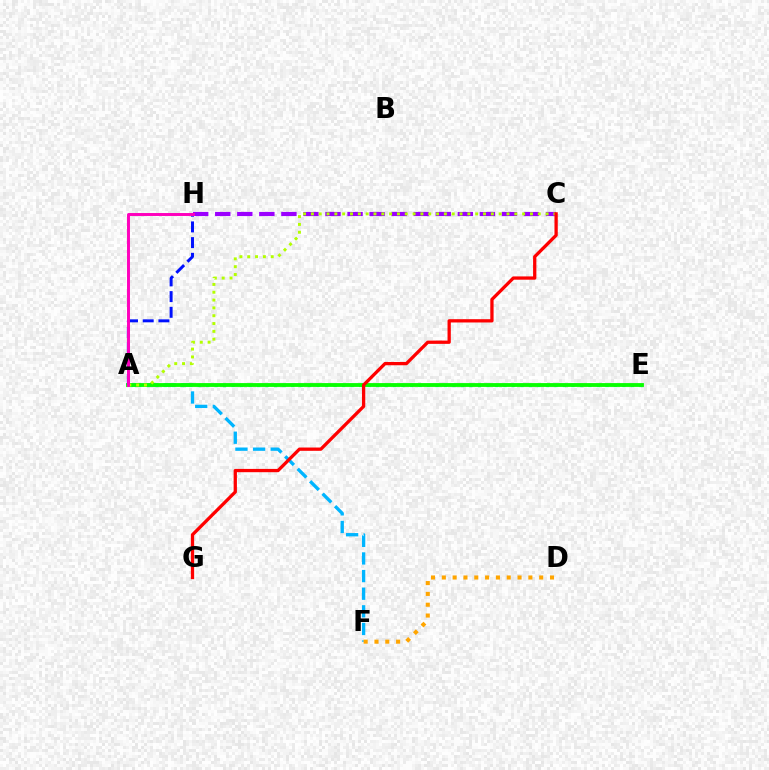{('A', 'F'): [{'color': '#00b5ff', 'line_style': 'dashed', 'thickness': 2.39}], ('C', 'H'): [{'color': '#9b00ff', 'line_style': 'dashed', 'thickness': 3.0}], ('A', 'E'): [{'color': '#00ff9d', 'line_style': 'dotted', 'thickness': 2.31}, {'color': '#08ff00', 'line_style': 'solid', 'thickness': 2.75}], ('D', 'F'): [{'color': '#ffa500', 'line_style': 'dotted', 'thickness': 2.94}], ('A', 'C'): [{'color': '#b3ff00', 'line_style': 'dotted', 'thickness': 2.13}], ('C', 'G'): [{'color': '#ff0000', 'line_style': 'solid', 'thickness': 2.36}], ('A', 'H'): [{'color': '#0010ff', 'line_style': 'dashed', 'thickness': 2.13}, {'color': '#ff00bd', 'line_style': 'solid', 'thickness': 2.12}]}